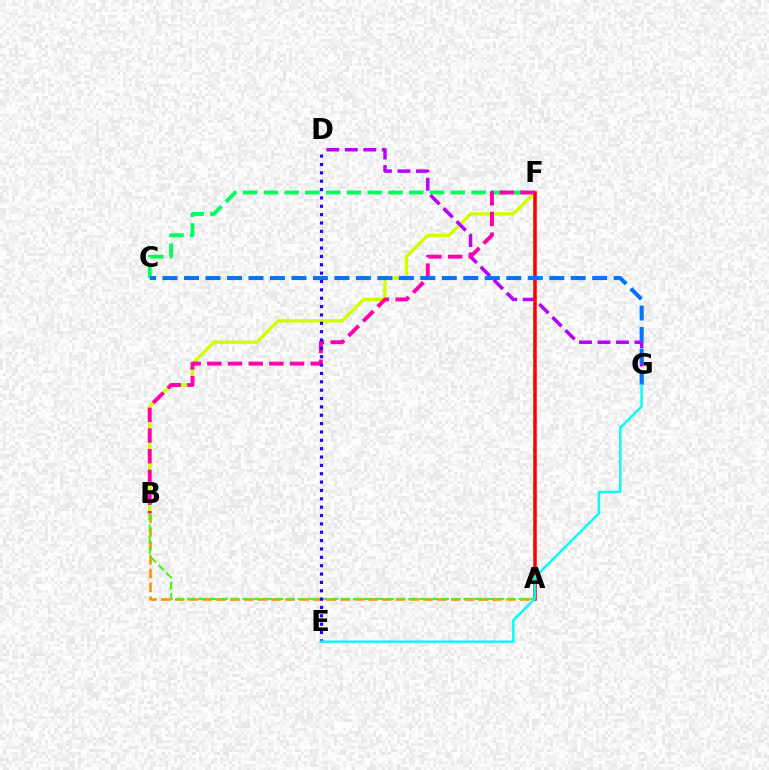{('C', 'F'): [{'color': '#00ff5c', 'line_style': 'dashed', 'thickness': 2.82}], ('A', 'B'): [{'color': '#ff9400', 'line_style': 'dashed', 'thickness': 1.87}, {'color': '#3dff00', 'line_style': 'dashed', 'thickness': 1.5}], ('B', 'F'): [{'color': '#d1ff00', 'line_style': 'solid', 'thickness': 2.41}, {'color': '#ff00ac', 'line_style': 'dashed', 'thickness': 2.81}], ('D', 'G'): [{'color': '#b900ff', 'line_style': 'dashed', 'thickness': 2.51}], ('A', 'F'): [{'color': '#ff0000', 'line_style': 'solid', 'thickness': 2.54}], ('C', 'G'): [{'color': '#0074ff', 'line_style': 'dashed', 'thickness': 2.92}], ('D', 'E'): [{'color': '#2500ff', 'line_style': 'dotted', 'thickness': 2.27}], ('E', 'G'): [{'color': '#00fff6', 'line_style': 'solid', 'thickness': 1.76}]}